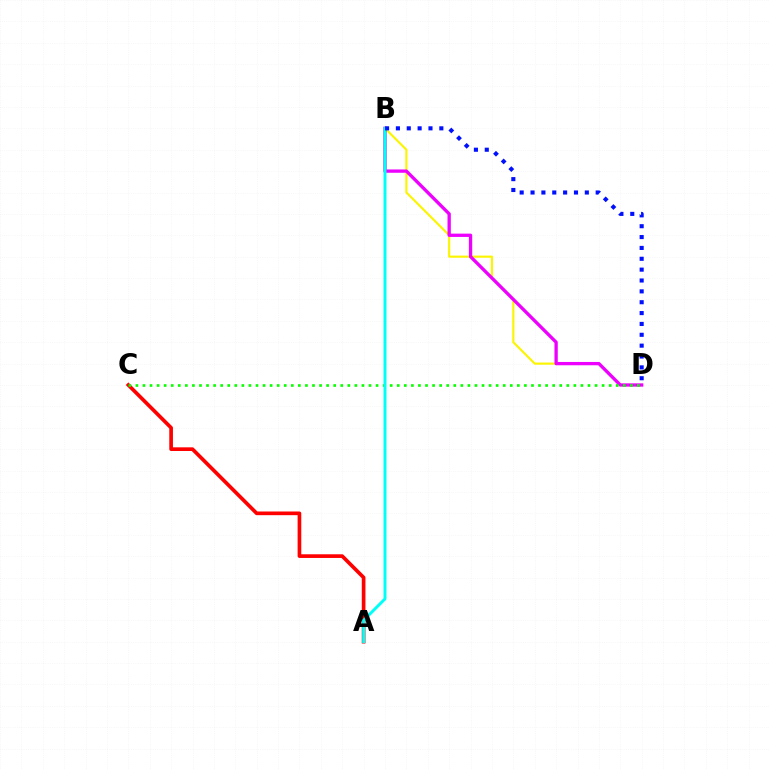{('B', 'D'): [{'color': '#fcf500', 'line_style': 'solid', 'thickness': 1.54}, {'color': '#ee00ff', 'line_style': 'solid', 'thickness': 2.38}, {'color': '#0010ff', 'line_style': 'dotted', 'thickness': 2.95}], ('A', 'C'): [{'color': '#ff0000', 'line_style': 'solid', 'thickness': 2.65}], ('C', 'D'): [{'color': '#08ff00', 'line_style': 'dotted', 'thickness': 1.92}], ('A', 'B'): [{'color': '#00fff6', 'line_style': 'solid', 'thickness': 2.12}]}